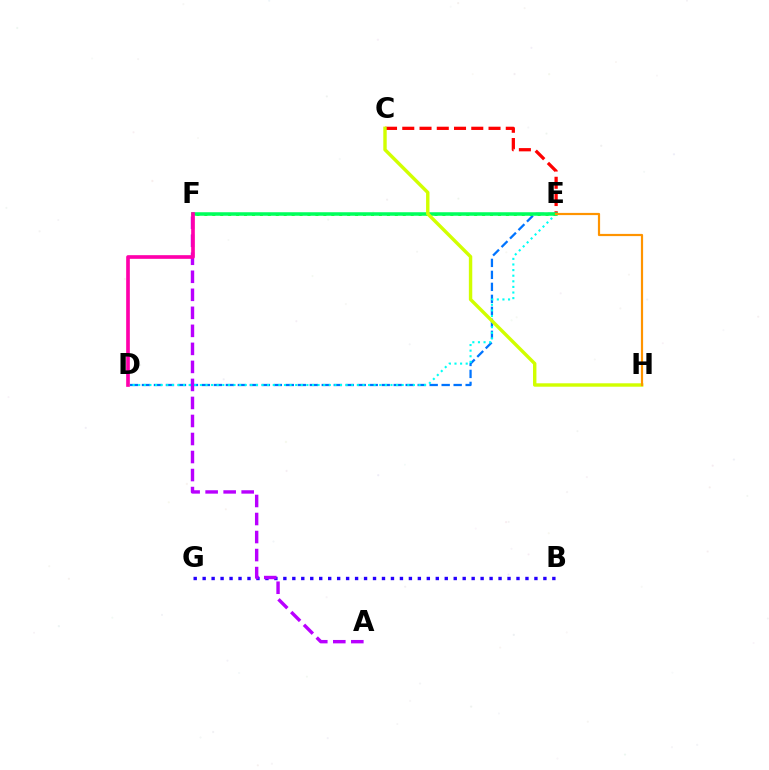{('B', 'G'): [{'color': '#2500ff', 'line_style': 'dotted', 'thickness': 2.44}], ('C', 'E'): [{'color': '#ff0000', 'line_style': 'dashed', 'thickness': 2.34}], ('E', 'F'): [{'color': '#3dff00', 'line_style': 'dotted', 'thickness': 2.16}, {'color': '#00ff5c', 'line_style': 'solid', 'thickness': 2.54}], ('D', 'E'): [{'color': '#0074ff', 'line_style': 'dashed', 'thickness': 1.63}, {'color': '#00fff6', 'line_style': 'dotted', 'thickness': 1.52}], ('A', 'F'): [{'color': '#b900ff', 'line_style': 'dashed', 'thickness': 2.45}], ('D', 'F'): [{'color': '#ff00ac', 'line_style': 'solid', 'thickness': 2.64}], ('C', 'H'): [{'color': '#d1ff00', 'line_style': 'solid', 'thickness': 2.46}], ('E', 'H'): [{'color': '#ff9400', 'line_style': 'solid', 'thickness': 1.58}]}